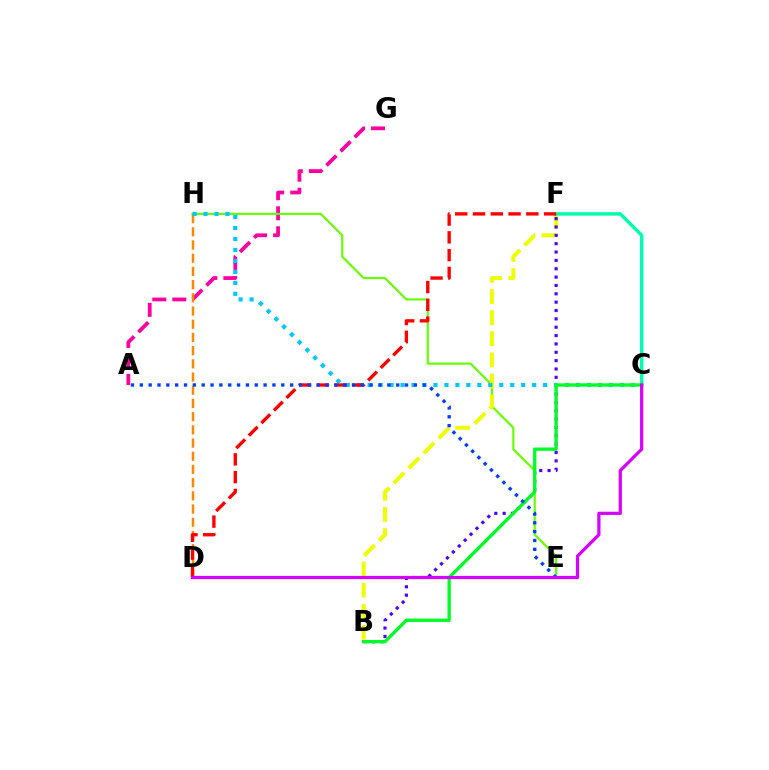{('A', 'G'): [{'color': '#ff00a0', 'line_style': 'dashed', 'thickness': 2.71}], ('E', 'H'): [{'color': '#66ff00', 'line_style': 'solid', 'thickness': 1.56}], ('B', 'F'): [{'color': '#eeff00', 'line_style': 'dashed', 'thickness': 2.87}, {'color': '#4f00ff', 'line_style': 'dotted', 'thickness': 2.27}], ('D', 'H'): [{'color': '#ff8800', 'line_style': 'dashed', 'thickness': 1.79}], ('C', 'H'): [{'color': '#00c7ff', 'line_style': 'dotted', 'thickness': 2.98}], ('C', 'F'): [{'color': '#00ffaf', 'line_style': 'solid', 'thickness': 2.5}], ('D', 'F'): [{'color': '#ff0000', 'line_style': 'dashed', 'thickness': 2.41}], ('B', 'C'): [{'color': '#00ff27', 'line_style': 'solid', 'thickness': 2.4}], ('A', 'E'): [{'color': '#003fff', 'line_style': 'dotted', 'thickness': 2.4}], ('C', 'D'): [{'color': '#d600ff', 'line_style': 'solid', 'thickness': 2.32}]}